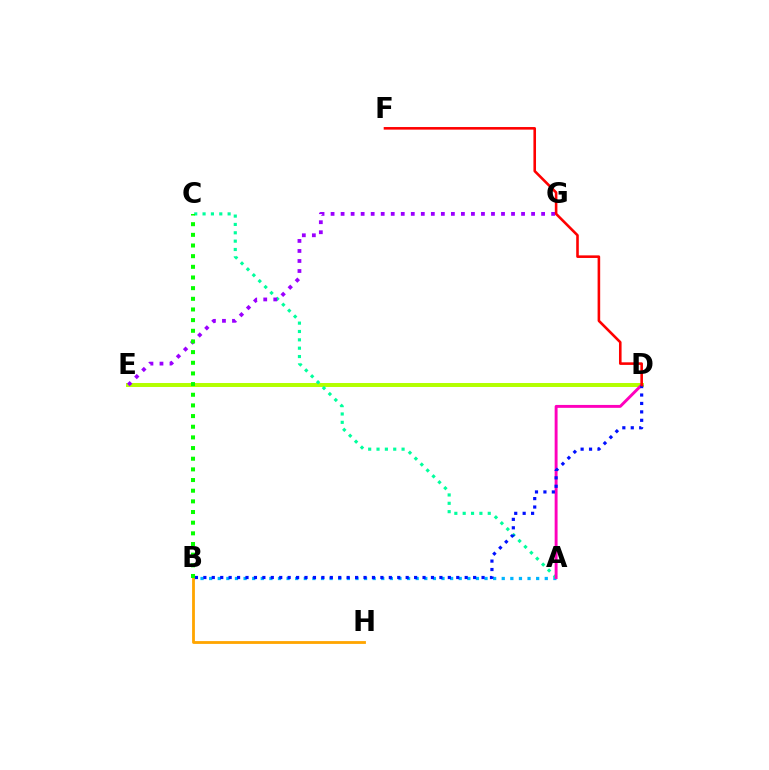{('A', 'B'): [{'color': '#00b5ff', 'line_style': 'dotted', 'thickness': 2.34}], ('D', 'E'): [{'color': '#b3ff00', 'line_style': 'solid', 'thickness': 2.86}], ('A', 'C'): [{'color': '#00ff9d', 'line_style': 'dotted', 'thickness': 2.27}], ('A', 'D'): [{'color': '#ff00bd', 'line_style': 'solid', 'thickness': 2.1}], ('E', 'G'): [{'color': '#9b00ff', 'line_style': 'dotted', 'thickness': 2.72}], ('B', 'H'): [{'color': '#ffa500', 'line_style': 'solid', 'thickness': 2.02}], ('B', 'D'): [{'color': '#0010ff', 'line_style': 'dotted', 'thickness': 2.29}], ('D', 'F'): [{'color': '#ff0000', 'line_style': 'solid', 'thickness': 1.87}], ('B', 'C'): [{'color': '#08ff00', 'line_style': 'dotted', 'thickness': 2.9}]}